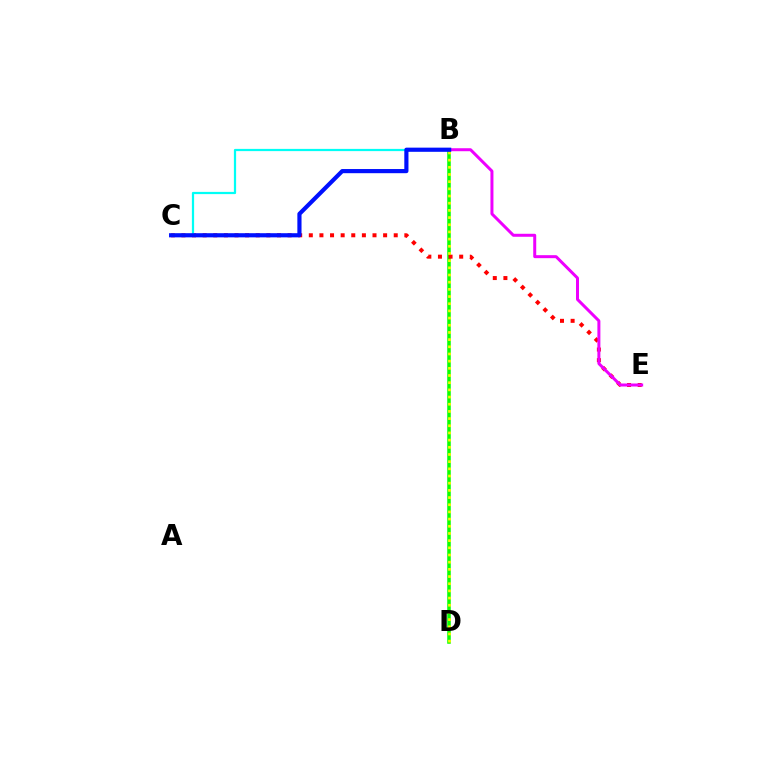{('B', 'D'): [{'color': '#08ff00', 'line_style': 'solid', 'thickness': 2.54}, {'color': '#fcf500', 'line_style': 'dotted', 'thickness': 1.95}], ('C', 'E'): [{'color': '#ff0000', 'line_style': 'dotted', 'thickness': 2.88}], ('B', 'E'): [{'color': '#ee00ff', 'line_style': 'solid', 'thickness': 2.15}], ('B', 'C'): [{'color': '#00fff6', 'line_style': 'solid', 'thickness': 1.6}, {'color': '#0010ff', 'line_style': 'solid', 'thickness': 2.99}]}